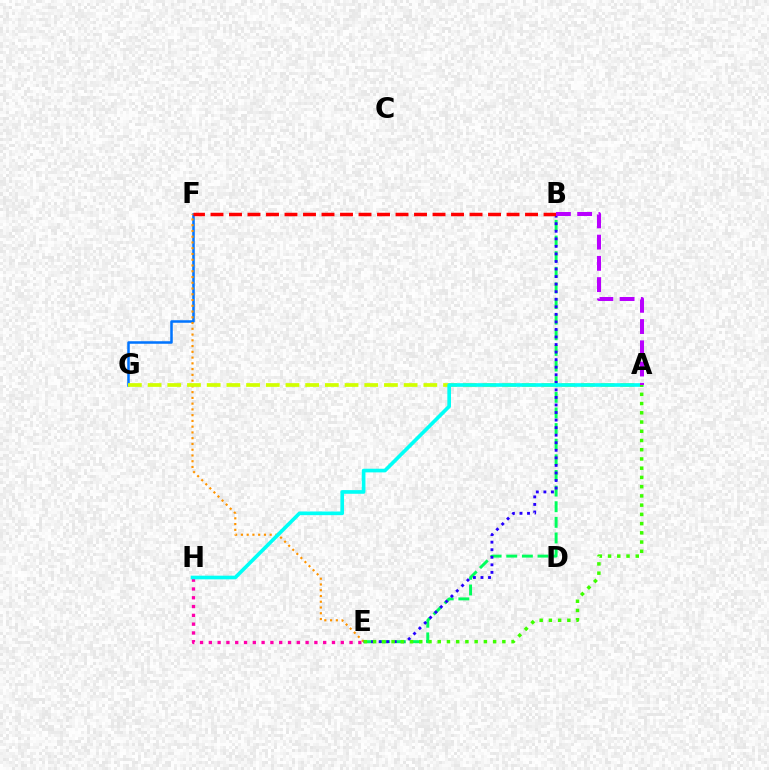{('B', 'E'): [{'color': '#00ff5c', 'line_style': 'dashed', 'thickness': 2.12}, {'color': '#2500ff', 'line_style': 'dotted', 'thickness': 2.05}], ('F', 'G'): [{'color': '#0074ff', 'line_style': 'solid', 'thickness': 1.81}], ('E', 'H'): [{'color': '#ff00ac', 'line_style': 'dotted', 'thickness': 2.39}], ('E', 'F'): [{'color': '#ff9400', 'line_style': 'dotted', 'thickness': 1.56}], ('A', 'G'): [{'color': '#d1ff00', 'line_style': 'dashed', 'thickness': 2.68}], ('A', 'H'): [{'color': '#00fff6', 'line_style': 'solid', 'thickness': 2.63}], ('B', 'F'): [{'color': '#ff0000', 'line_style': 'dashed', 'thickness': 2.51}], ('A', 'B'): [{'color': '#b900ff', 'line_style': 'dashed', 'thickness': 2.89}], ('A', 'E'): [{'color': '#3dff00', 'line_style': 'dotted', 'thickness': 2.51}]}